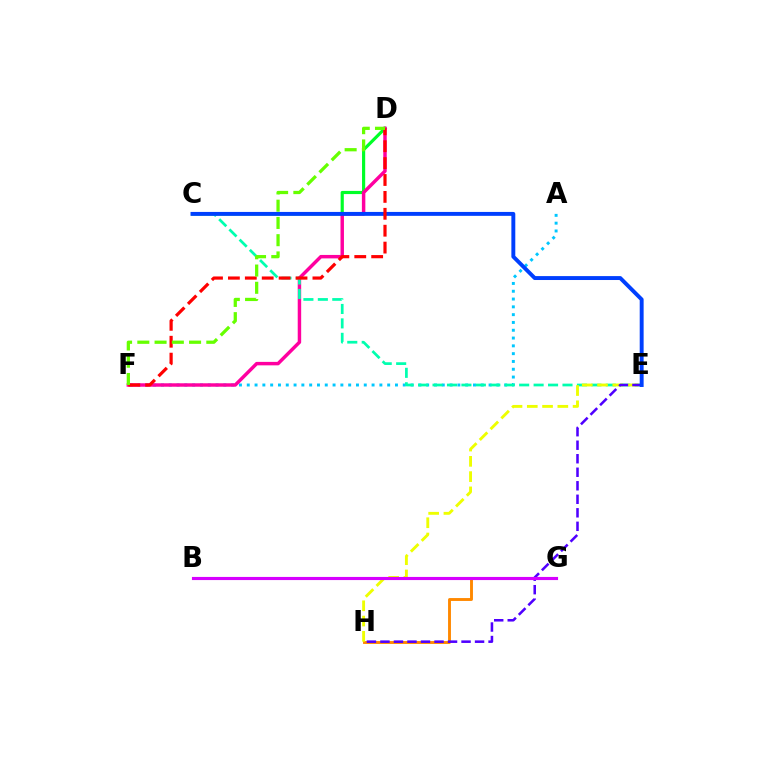{('G', 'H'): [{'color': '#ff8800', 'line_style': 'solid', 'thickness': 2.08}], ('A', 'F'): [{'color': '#00c7ff', 'line_style': 'dotted', 'thickness': 2.12}], ('C', 'D'): [{'color': '#00ff27', 'line_style': 'solid', 'thickness': 2.28}], ('D', 'F'): [{'color': '#ff00a0', 'line_style': 'solid', 'thickness': 2.49}, {'color': '#ff0000', 'line_style': 'dashed', 'thickness': 2.3}, {'color': '#66ff00', 'line_style': 'dashed', 'thickness': 2.34}], ('C', 'E'): [{'color': '#00ffaf', 'line_style': 'dashed', 'thickness': 1.96}, {'color': '#003fff', 'line_style': 'solid', 'thickness': 2.82}], ('E', 'H'): [{'color': '#eeff00', 'line_style': 'dashed', 'thickness': 2.07}, {'color': '#4f00ff', 'line_style': 'dashed', 'thickness': 1.84}], ('B', 'G'): [{'color': '#d600ff', 'line_style': 'solid', 'thickness': 2.26}]}